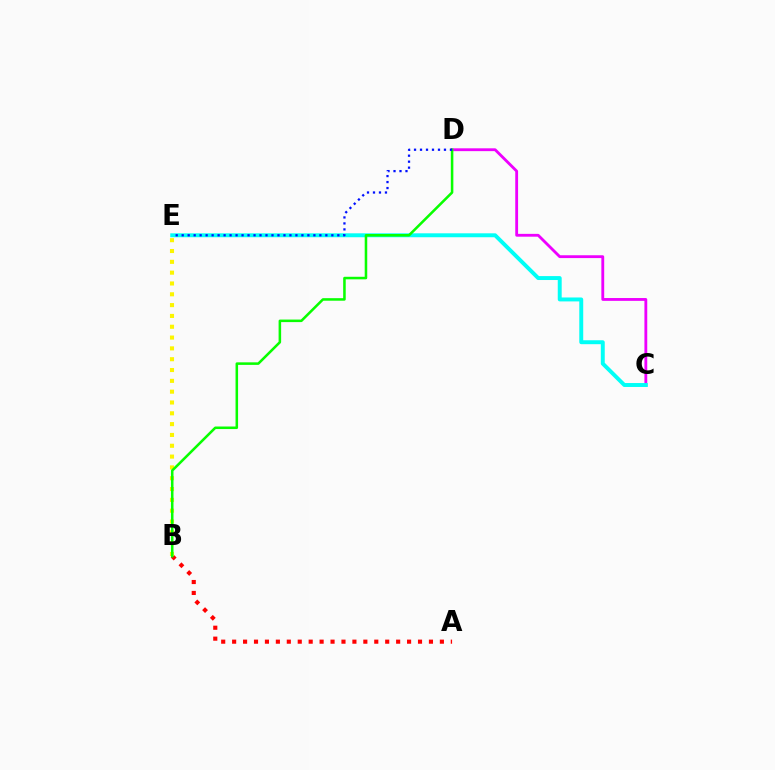{('A', 'B'): [{'color': '#ff0000', 'line_style': 'dotted', 'thickness': 2.97}], ('C', 'D'): [{'color': '#ee00ff', 'line_style': 'solid', 'thickness': 2.04}], ('B', 'E'): [{'color': '#fcf500', 'line_style': 'dotted', 'thickness': 2.94}], ('C', 'E'): [{'color': '#00fff6', 'line_style': 'solid', 'thickness': 2.83}], ('B', 'D'): [{'color': '#08ff00', 'line_style': 'solid', 'thickness': 1.83}], ('D', 'E'): [{'color': '#0010ff', 'line_style': 'dotted', 'thickness': 1.63}]}